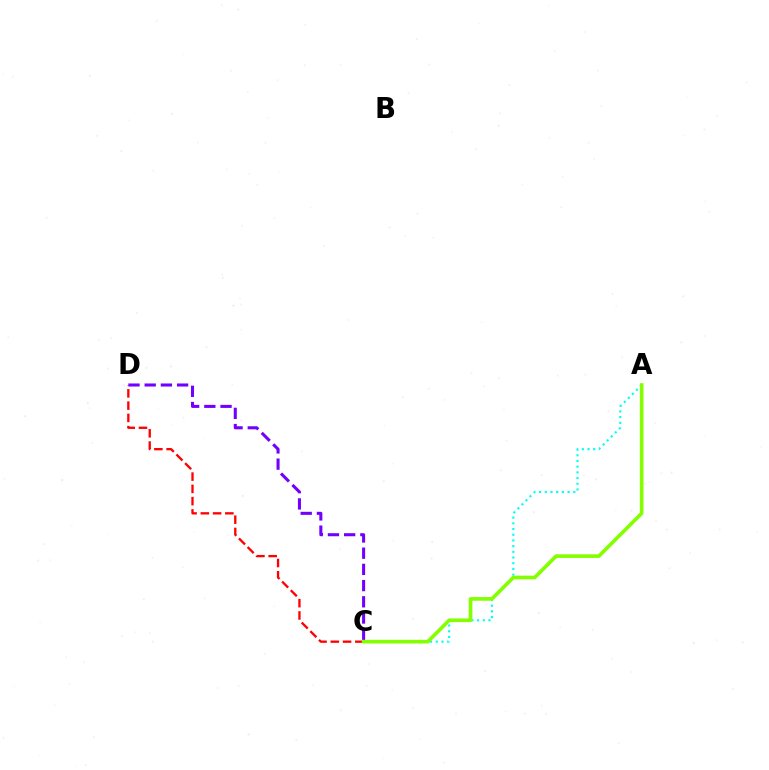{('C', 'D'): [{'color': '#ff0000', 'line_style': 'dashed', 'thickness': 1.67}, {'color': '#7200ff', 'line_style': 'dashed', 'thickness': 2.2}], ('A', 'C'): [{'color': '#00fff6', 'line_style': 'dotted', 'thickness': 1.55}, {'color': '#84ff00', 'line_style': 'solid', 'thickness': 2.62}]}